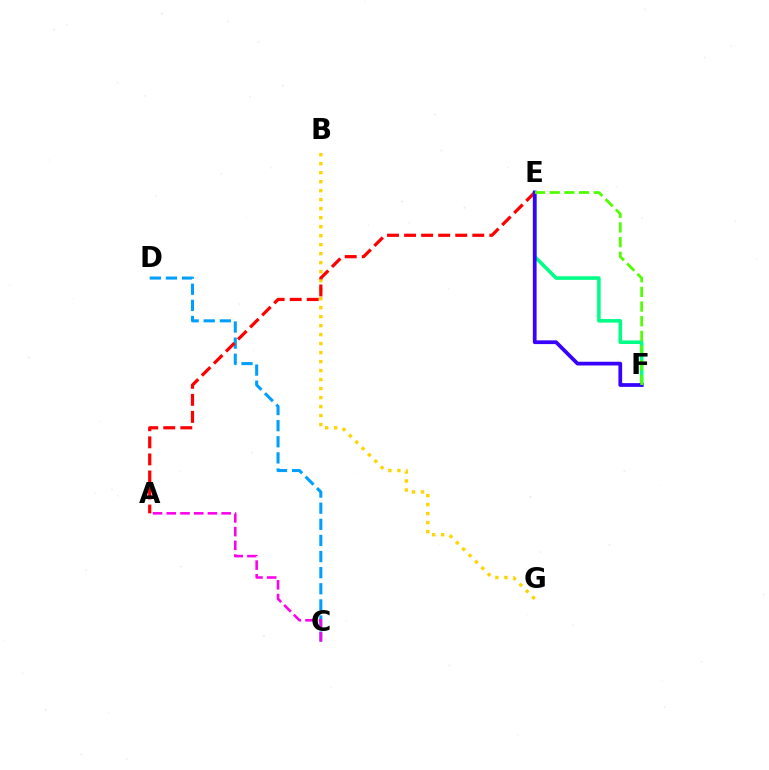{('C', 'D'): [{'color': '#009eff', 'line_style': 'dashed', 'thickness': 2.19}], ('B', 'G'): [{'color': '#ffd500', 'line_style': 'dotted', 'thickness': 2.44}], ('A', 'E'): [{'color': '#ff0000', 'line_style': 'dashed', 'thickness': 2.32}], ('E', 'F'): [{'color': '#00ff86', 'line_style': 'solid', 'thickness': 2.58}, {'color': '#3700ff', 'line_style': 'solid', 'thickness': 2.69}, {'color': '#4fff00', 'line_style': 'dashed', 'thickness': 1.99}], ('A', 'C'): [{'color': '#ff00ed', 'line_style': 'dashed', 'thickness': 1.86}]}